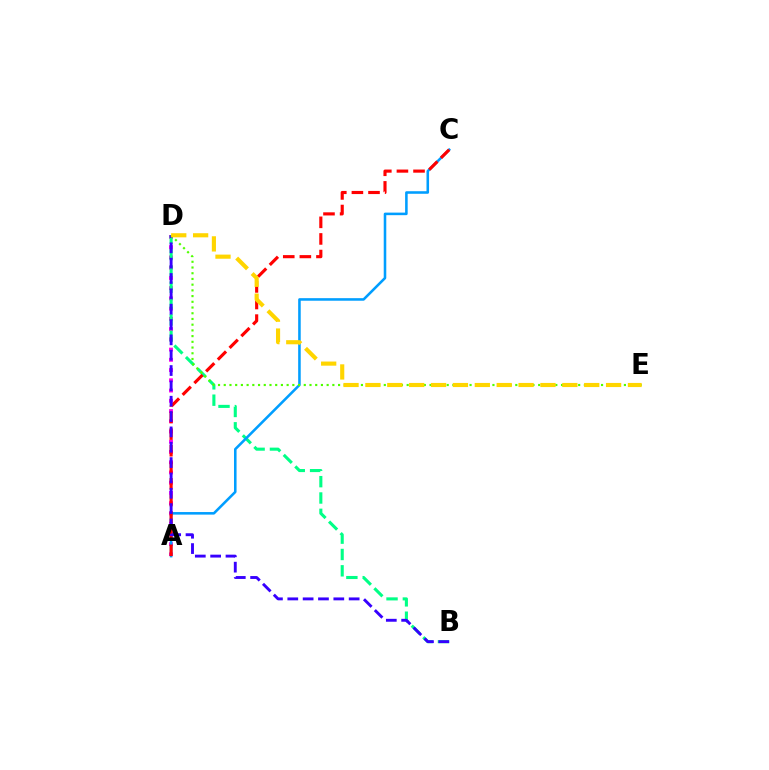{('A', 'D'): [{'color': '#ff00ed', 'line_style': 'dotted', 'thickness': 2.78}], ('B', 'D'): [{'color': '#00ff86', 'line_style': 'dashed', 'thickness': 2.22}, {'color': '#3700ff', 'line_style': 'dashed', 'thickness': 2.08}], ('A', 'C'): [{'color': '#009eff', 'line_style': 'solid', 'thickness': 1.84}, {'color': '#ff0000', 'line_style': 'dashed', 'thickness': 2.26}], ('D', 'E'): [{'color': '#4fff00', 'line_style': 'dotted', 'thickness': 1.55}, {'color': '#ffd500', 'line_style': 'dashed', 'thickness': 2.97}]}